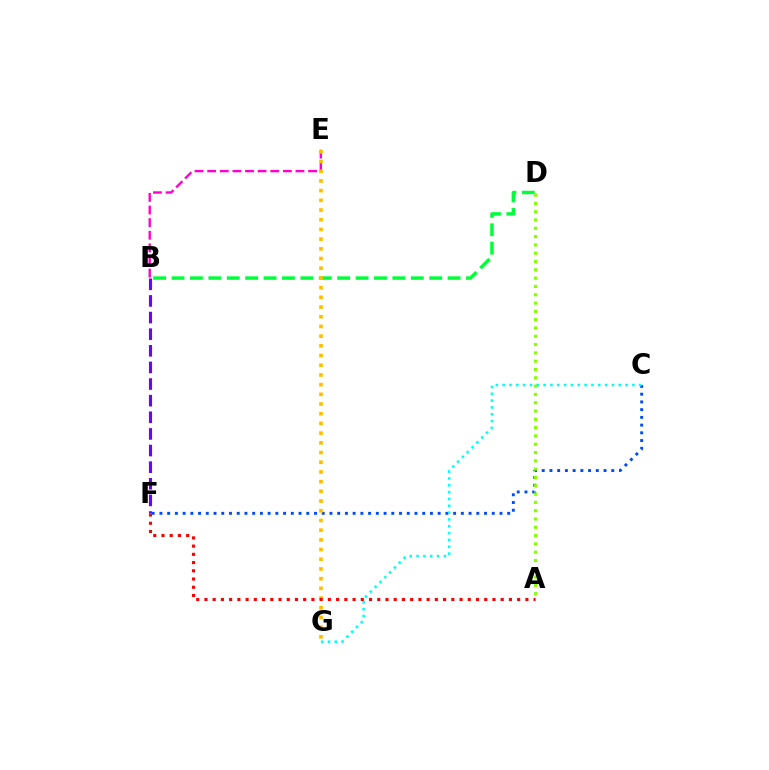{('B', 'E'): [{'color': '#ff00cf', 'line_style': 'dashed', 'thickness': 1.71}], ('C', 'F'): [{'color': '#004bff', 'line_style': 'dotted', 'thickness': 2.1}], ('B', 'F'): [{'color': '#7200ff', 'line_style': 'dashed', 'thickness': 2.26}], ('B', 'D'): [{'color': '#00ff39', 'line_style': 'dashed', 'thickness': 2.5}], ('A', 'D'): [{'color': '#84ff00', 'line_style': 'dotted', 'thickness': 2.26}], ('E', 'G'): [{'color': '#ffbd00', 'line_style': 'dotted', 'thickness': 2.64}], ('C', 'G'): [{'color': '#00fff6', 'line_style': 'dotted', 'thickness': 1.86}], ('A', 'F'): [{'color': '#ff0000', 'line_style': 'dotted', 'thickness': 2.24}]}